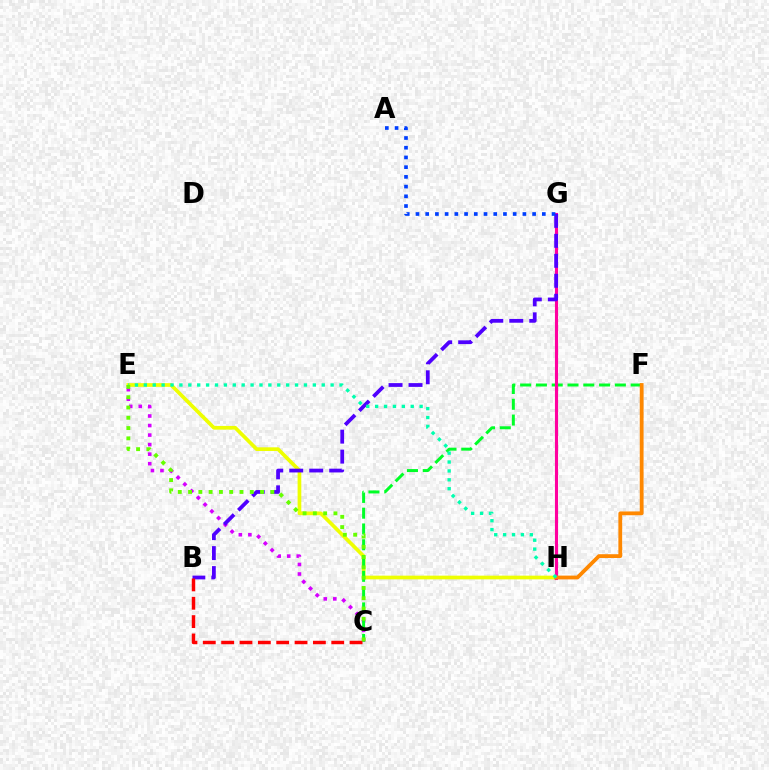{('E', 'H'): [{'color': '#eeff00', 'line_style': 'solid', 'thickness': 2.66}, {'color': '#00ffaf', 'line_style': 'dotted', 'thickness': 2.42}], ('C', 'E'): [{'color': '#d600ff', 'line_style': 'dotted', 'thickness': 2.59}, {'color': '#66ff00', 'line_style': 'dotted', 'thickness': 2.79}], ('C', 'F'): [{'color': '#00ff27', 'line_style': 'dashed', 'thickness': 2.14}], ('G', 'H'): [{'color': '#00c7ff', 'line_style': 'dashed', 'thickness': 1.94}, {'color': '#ff00a0', 'line_style': 'solid', 'thickness': 2.24}], ('B', 'G'): [{'color': '#4f00ff', 'line_style': 'dashed', 'thickness': 2.71}], ('F', 'H'): [{'color': '#ff8800', 'line_style': 'solid', 'thickness': 2.74}], ('A', 'G'): [{'color': '#003fff', 'line_style': 'dotted', 'thickness': 2.64}], ('B', 'C'): [{'color': '#ff0000', 'line_style': 'dashed', 'thickness': 2.49}]}